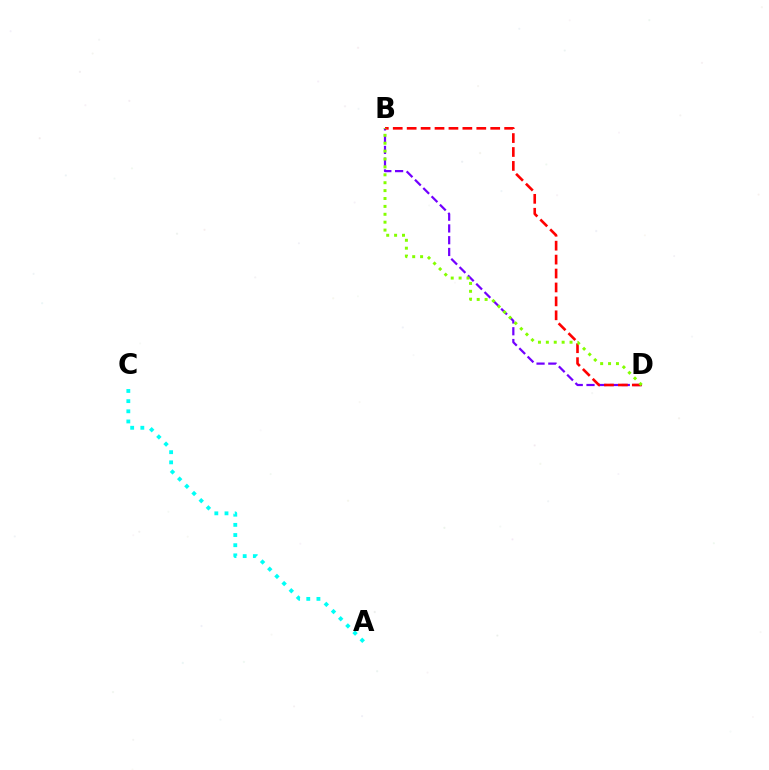{('B', 'D'): [{'color': '#7200ff', 'line_style': 'dashed', 'thickness': 1.6}, {'color': '#ff0000', 'line_style': 'dashed', 'thickness': 1.89}, {'color': '#84ff00', 'line_style': 'dotted', 'thickness': 2.15}], ('A', 'C'): [{'color': '#00fff6', 'line_style': 'dotted', 'thickness': 2.76}]}